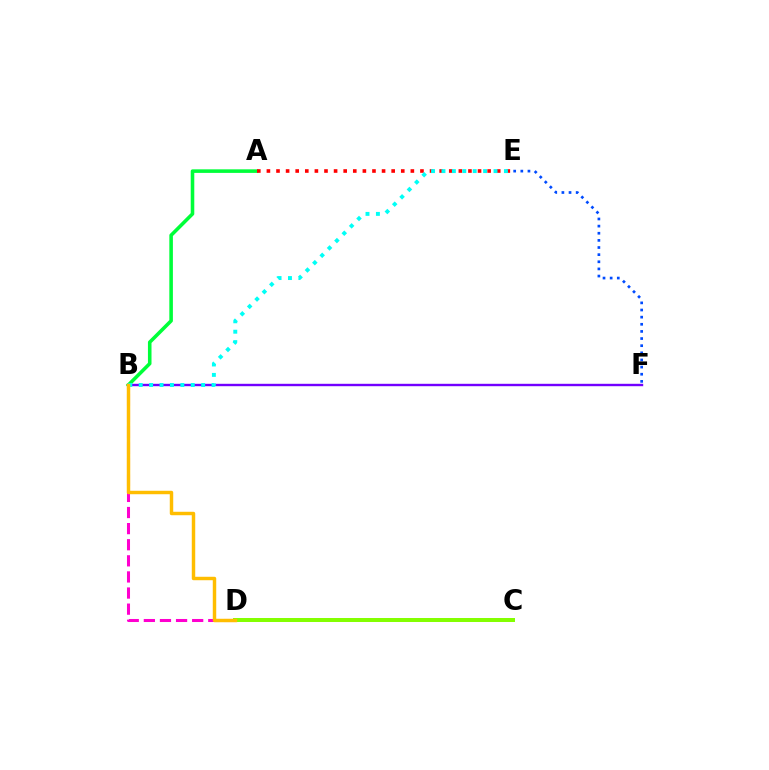{('E', 'F'): [{'color': '#004bff', 'line_style': 'dotted', 'thickness': 1.94}], ('B', 'F'): [{'color': '#7200ff', 'line_style': 'solid', 'thickness': 1.73}], ('B', 'D'): [{'color': '#ff00cf', 'line_style': 'dashed', 'thickness': 2.19}, {'color': '#ffbd00', 'line_style': 'solid', 'thickness': 2.49}], ('C', 'D'): [{'color': '#84ff00', 'line_style': 'solid', 'thickness': 2.87}], ('A', 'B'): [{'color': '#00ff39', 'line_style': 'solid', 'thickness': 2.57}], ('A', 'E'): [{'color': '#ff0000', 'line_style': 'dotted', 'thickness': 2.61}], ('B', 'E'): [{'color': '#00fff6', 'line_style': 'dotted', 'thickness': 2.83}]}